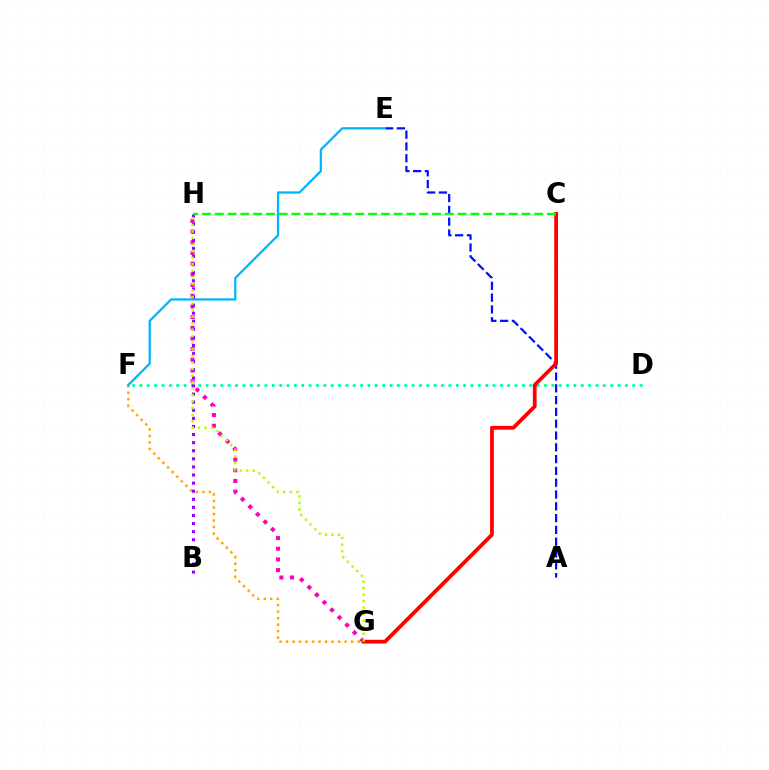{('A', 'E'): [{'color': '#0010ff', 'line_style': 'dashed', 'thickness': 1.6}], ('D', 'F'): [{'color': '#00ff9d', 'line_style': 'dotted', 'thickness': 2.0}], ('F', 'G'): [{'color': '#ffa500', 'line_style': 'dotted', 'thickness': 1.77}], ('E', 'F'): [{'color': '#00b5ff', 'line_style': 'solid', 'thickness': 1.64}], ('G', 'H'): [{'color': '#ff00bd', 'line_style': 'dotted', 'thickness': 2.9}, {'color': '#b3ff00', 'line_style': 'dotted', 'thickness': 1.78}], ('B', 'H'): [{'color': '#9b00ff', 'line_style': 'dotted', 'thickness': 2.2}], ('C', 'G'): [{'color': '#ff0000', 'line_style': 'solid', 'thickness': 2.7}], ('C', 'H'): [{'color': '#08ff00', 'line_style': 'dashed', 'thickness': 1.74}]}